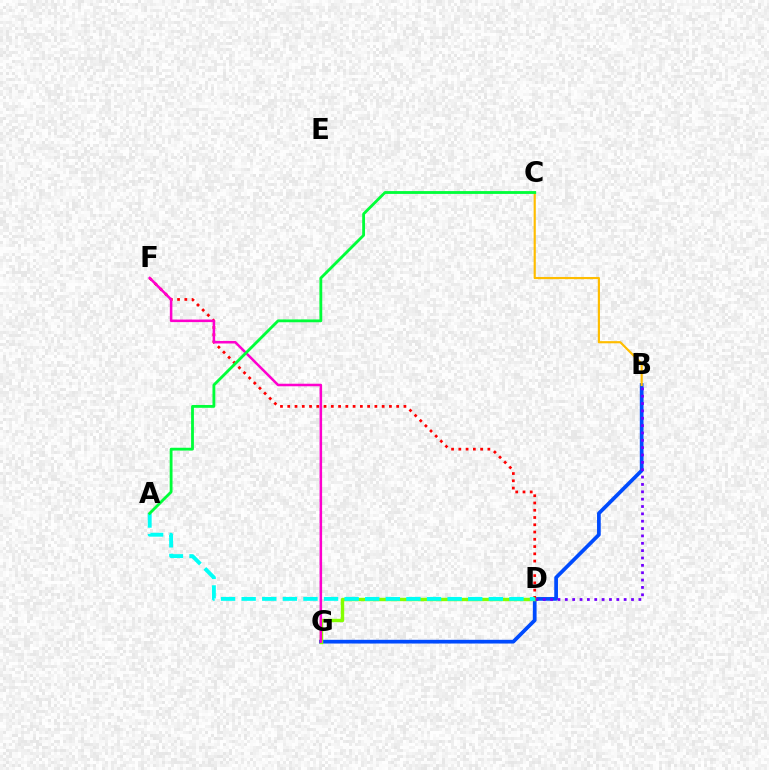{('B', 'G'): [{'color': '#004bff', 'line_style': 'solid', 'thickness': 2.68}], ('D', 'F'): [{'color': '#ff0000', 'line_style': 'dotted', 'thickness': 1.97}], ('D', 'G'): [{'color': '#84ff00', 'line_style': 'solid', 'thickness': 2.45}], ('F', 'G'): [{'color': '#ff00cf', 'line_style': 'solid', 'thickness': 1.83}], ('B', 'D'): [{'color': '#7200ff', 'line_style': 'dotted', 'thickness': 2.0}], ('A', 'D'): [{'color': '#00fff6', 'line_style': 'dashed', 'thickness': 2.8}], ('B', 'C'): [{'color': '#ffbd00', 'line_style': 'solid', 'thickness': 1.56}], ('A', 'C'): [{'color': '#00ff39', 'line_style': 'solid', 'thickness': 2.04}]}